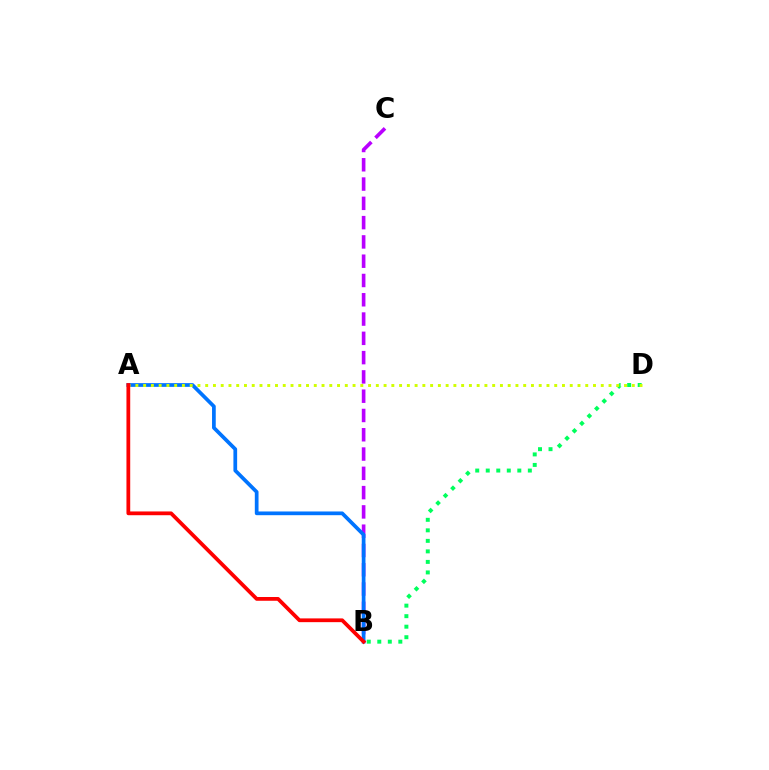{('B', 'D'): [{'color': '#00ff5c', 'line_style': 'dotted', 'thickness': 2.86}], ('B', 'C'): [{'color': '#b900ff', 'line_style': 'dashed', 'thickness': 2.62}], ('A', 'B'): [{'color': '#0074ff', 'line_style': 'solid', 'thickness': 2.68}, {'color': '#ff0000', 'line_style': 'solid', 'thickness': 2.71}], ('A', 'D'): [{'color': '#d1ff00', 'line_style': 'dotted', 'thickness': 2.11}]}